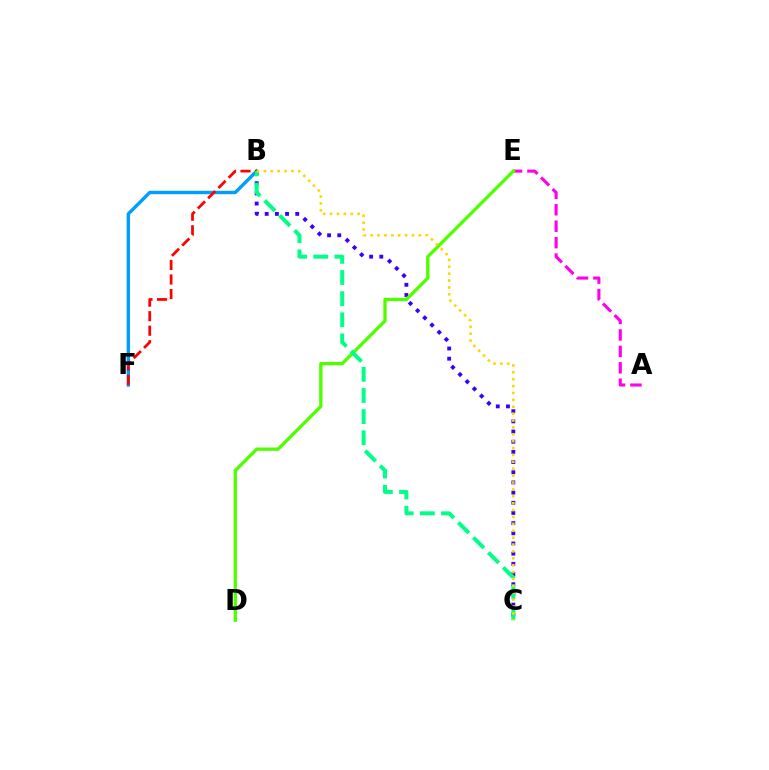{('B', 'F'): [{'color': '#009eff', 'line_style': 'solid', 'thickness': 2.45}, {'color': '#ff0000', 'line_style': 'dashed', 'thickness': 1.97}], ('A', 'E'): [{'color': '#ff00ed', 'line_style': 'dashed', 'thickness': 2.23}], ('B', 'C'): [{'color': '#3700ff', 'line_style': 'dotted', 'thickness': 2.77}, {'color': '#00ff86', 'line_style': 'dashed', 'thickness': 2.87}, {'color': '#ffd500', 'line_style': 'dotted', 'thickness': 1.87}], ('D', 'E'): [{'color': '#4fff00', 'line_style': 'solid', 'thickness': 2.39}]}